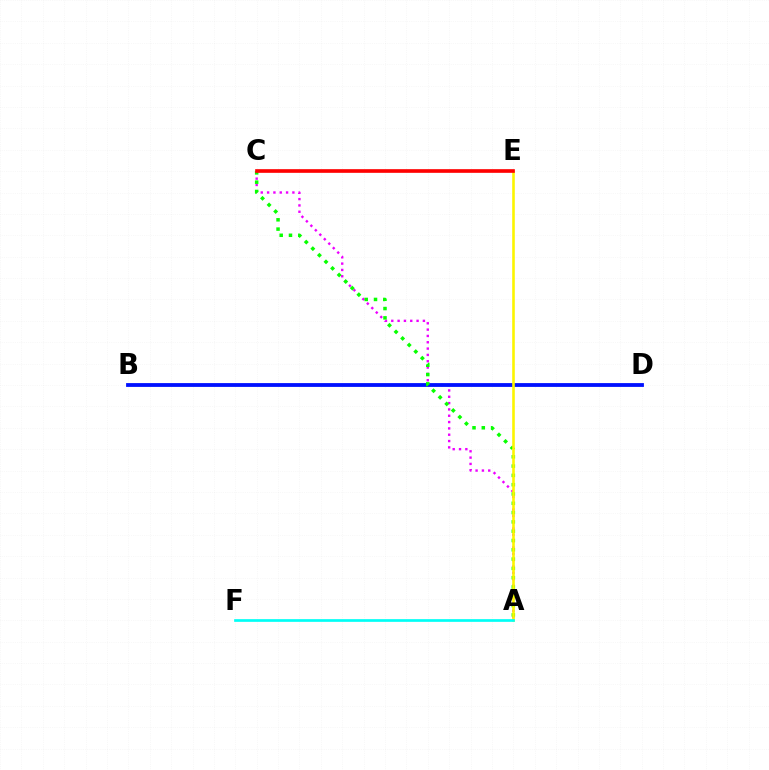{('A', 'C'): [{'color': '#ee00ff', 'line_style': 'dotted', 'thickness': 1.72}, {'color': '#08ff00', 'line_style': 'dotted', 'thickness': 2.53}], ('B', 'D'): [{'color': '#0010ff', 'line_style': 'solid', 'thickness': 2.74}], ('A', 'E'): [{'color': '#fcf500', 'line_style': 'solid', 'thickness': 1.87}], ('C', 'E'): [{'color': '#ff0000', 'line_style': 'solid', 'thickness': 2.63}], ('A', 'F'): [{'color': '#00fff6', 'line_style': 'solid', 'thickness': 1.94}]}